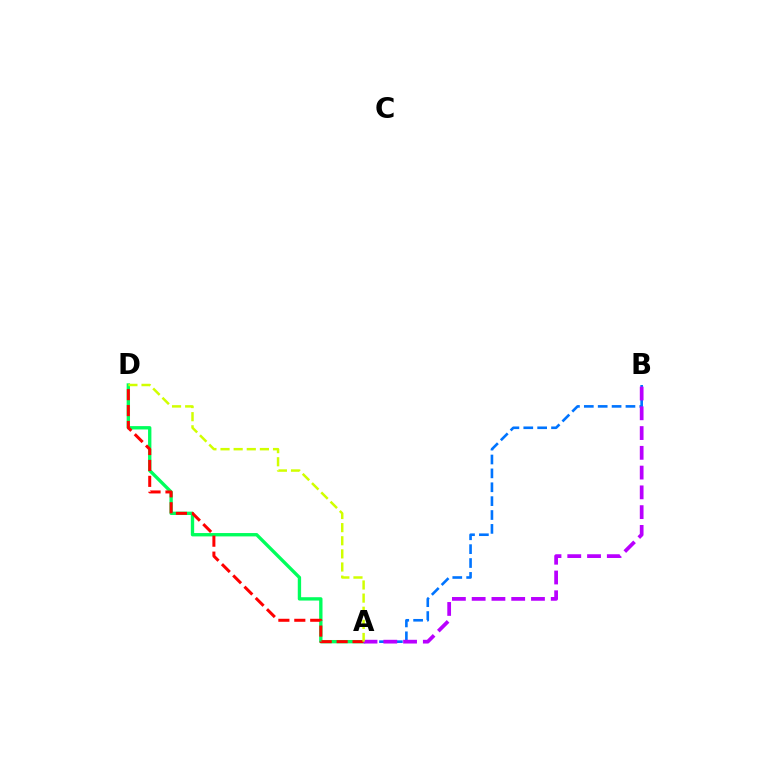{('A', 'B'): [{'color': '#0074ff', 'line_style': 'dashed', 'thickness': 1.89}, {'color': '#b900ff', 'line_style': 'dashed', 'thickness': 2.69}], ('A', 'D'): [{'color': '#00ff5c', 'line_style': 'solid', 'thickness': 2.41}, {'color': '#ff0000', 'line_style': 'dashed', 'thickness': 2.16}, {'color': '#d1ff00', 'line_style': 'dashed', 'thickness': 1.78}]}